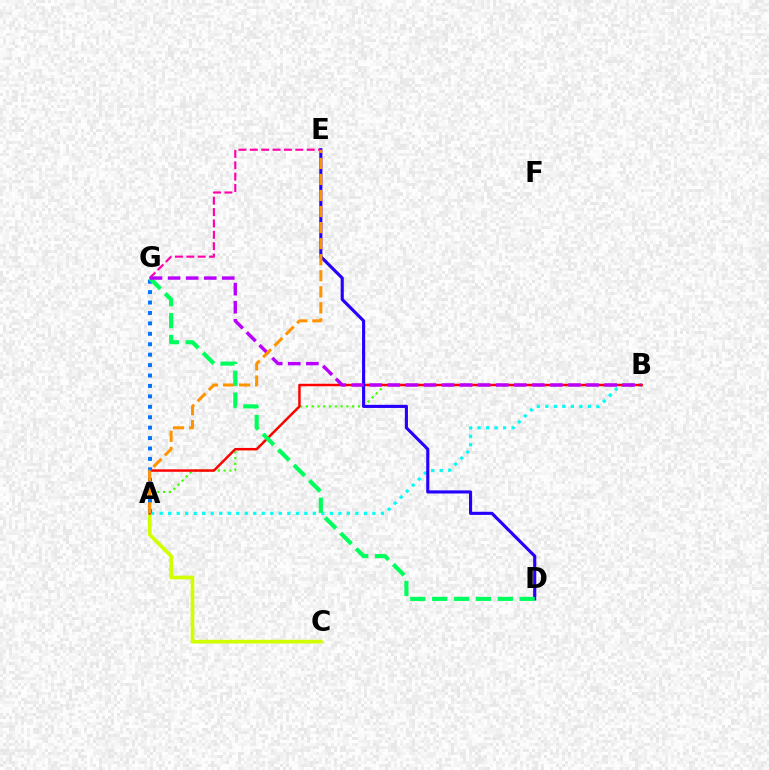{('A', 'C'): [{'color': '#d1ff00', 'line_style': 'solid', 'thickness': 2.66}], ('A', 'B'): [{'color': '#00fff6', 'line_style': 'dotted', 'thickness': 2.31}, {'color': '#3dff00', 'line_style': 'dotted', 'thickness': 1.57}, {'color': '#ff0000', 'line_style': 'solid', 'thickness': 1.77}], ('A', 'G'): [{'color': '#0074ff', 'line_style': 'dotted', 'thickness': 2.83}], ('E', 'G'): [{'color': '#ff00ac', 'line_style': 'dashed', 'thickness': 1.54}], ('D', 'E'): [{'color': '#2500ff', 'line_style': 'solid', 'thickness': 2.25}], ('D', 'G'): [{'color': '#00ff5c', 'line_style': 'dashed', 'thickness': 2.97}], ('B', 'G'): [{'color': '#b900ff', 'line_style': 'dashed', 'thickness': 2.45}], ('A', 'E'): [{'color': '#ff9400', 'line_style': 'dashed', 'thickness': 2.18}]}